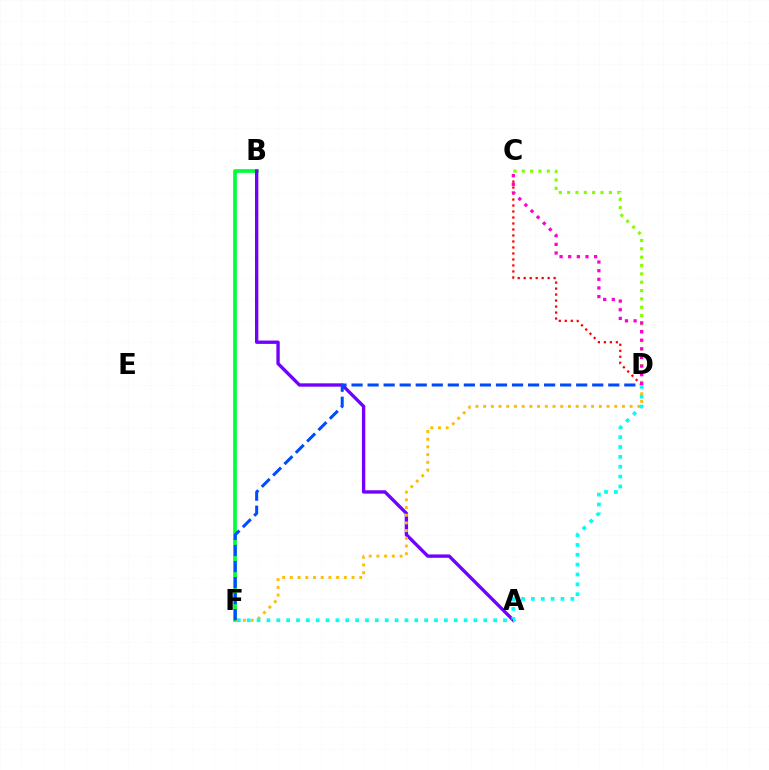{('B', 'F'): [{'color': '#00ff39', 'line_style': 'solid', 'thickness': 2.67}], ('A', 'B'): [{'color': '#7200ff', 'line_style': 'solid', 'thickness': 2.41}], ('D', 'F'): [{'color': '#ffbd00', 'line_style': 'dotted', 'thickness': 2.1}, {'color': '#004bff', 'line_style': 'dashed', 'thickness': 2.18}, {'color': '#00fff6', 'line_style': 'dotted', 'thickness': 2.68}], ('C', 'D'): [{'color': '#84ff00', 'line_style': 'dotted', 'thickness': 2.27}, {'color': '#ff0000', 'line_style': 'dotted', 'thickness': 1.63}, {'color': '#ff00cf', 'line_style': 'dotted', 'thickness': 2.35}]}